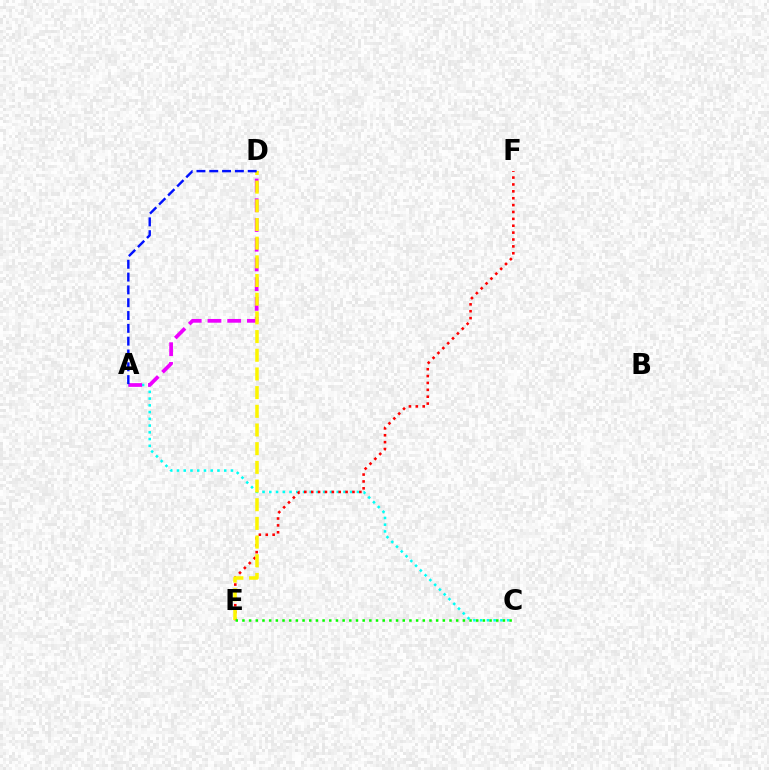{('A', 'C'): [{'color': '#00fff6', 'line_style': 'dotted', 'thickness': 1.83}], ('E', 'F'): [{'color': '#ff0000', 'line_style': 'dotted', 'thickness': 1.87}], ('A', 'D'): [{'color': '#ee00ff', 'line_style': 'dashed', 'thickness': 2.68}, {'color': '#0010ff', 'line_style': 'dashed', 'thickness': 1.74}], ('D', 'E'): [{'color': '#fcf500', 'line_style': 'dashed', 'thickness': 2.54}], ('C', 'E'): [{'color': '#08ff00', 'line_style': 'dotted', 'thickness': 1.81}]}